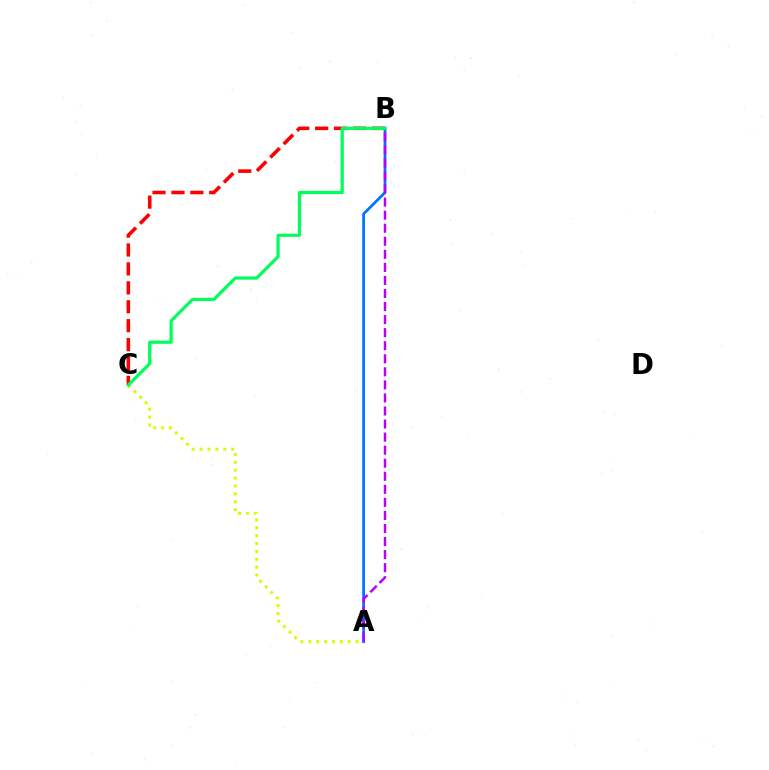{('A', 'B'): [{'color': '#0074ff', 'line_style': 'solid', 'thickness': 1.99}, {'color': '#b900ff', 'line_style': 'dashed', 'thickness': 1.77}], ('B', 'C'): [{'color': '#ff0000', 'line_style': 'dashed', 'thickness': 2.57}, {'color': '#00ff5c', 'line_style': 'solid', 'thickness': 2.31}], ('A', 'C'): [{'color': '#d1ff00', 'line_style': 'dotted', 'thickness': 2.14}]}